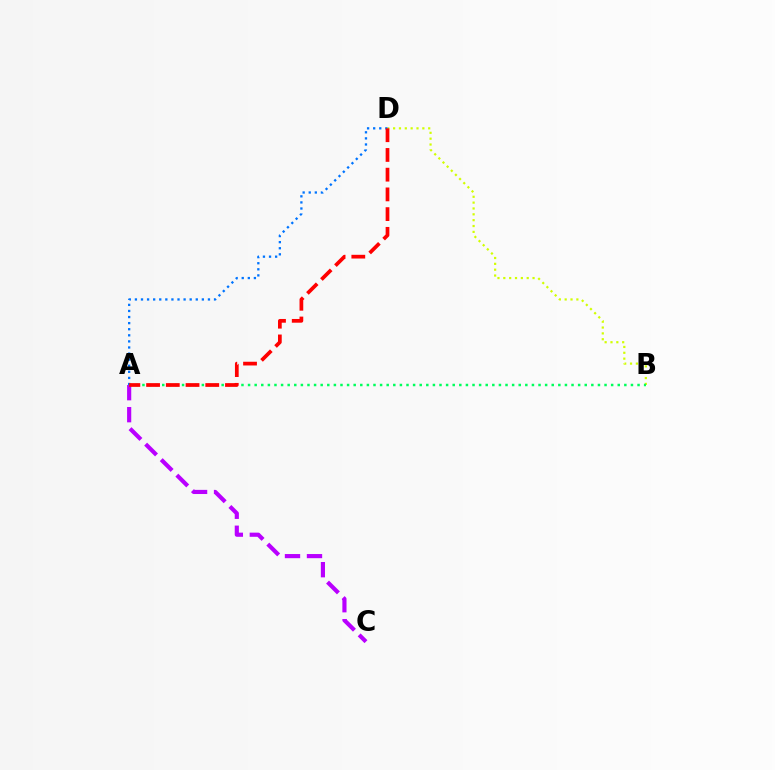{('A', 'C'): [{'color': '#b900ff', 'line_style': 'dashed', 'thickness': 2.99}], ('B', 'D'): [{'color': '#d1ff00', 'line_style': 'dotted', 'thickness': 1.59}], ('A', 'B'): [{'color': '#00ff5c', 'line_style': 'dotted', 'thickness': 1.79}], ('A', 'D'): [{'color': '#0074ff', 'line_style': 'dotted', 'thickness': 1.65}, {'color': '#ff0000', 'line_style': 'dashed', 'thickness': 2.68}]}